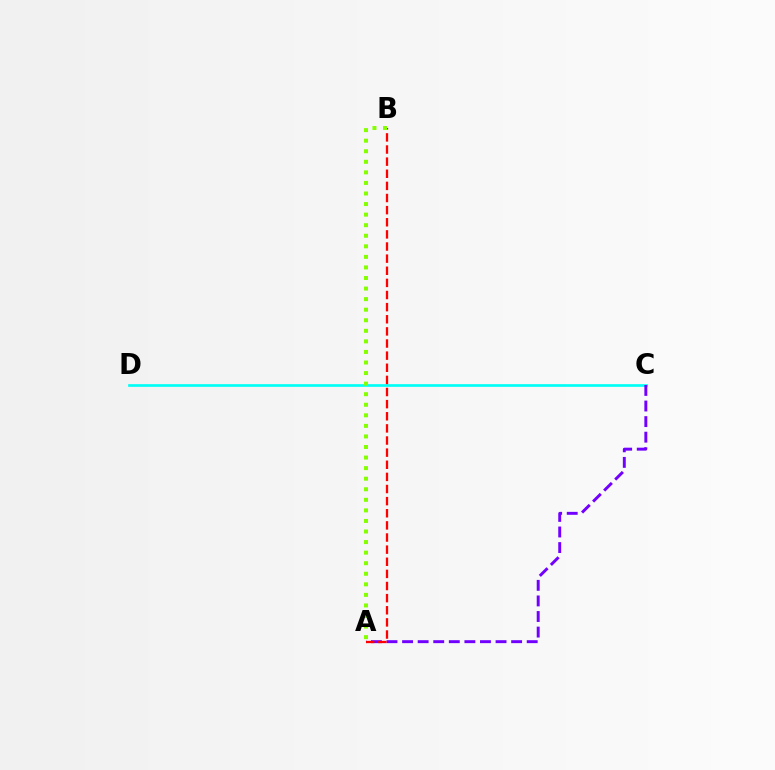{('C', 'D'): [{'color': '#00fff6', 'line_style': 'solid', 'thickness': 1.93}], ('A', 'C'): [{'color': '#7200ff', 'line_style': 'dashed', 'thickness': 2.12}], ('A', 'B'): [{'color': '#ff0000', 'line_style': 'dashed', 'thickness': 1.65}, {'color': '#84ff00', 'line_style': 'dotted', 'thickness': 2.87}]}